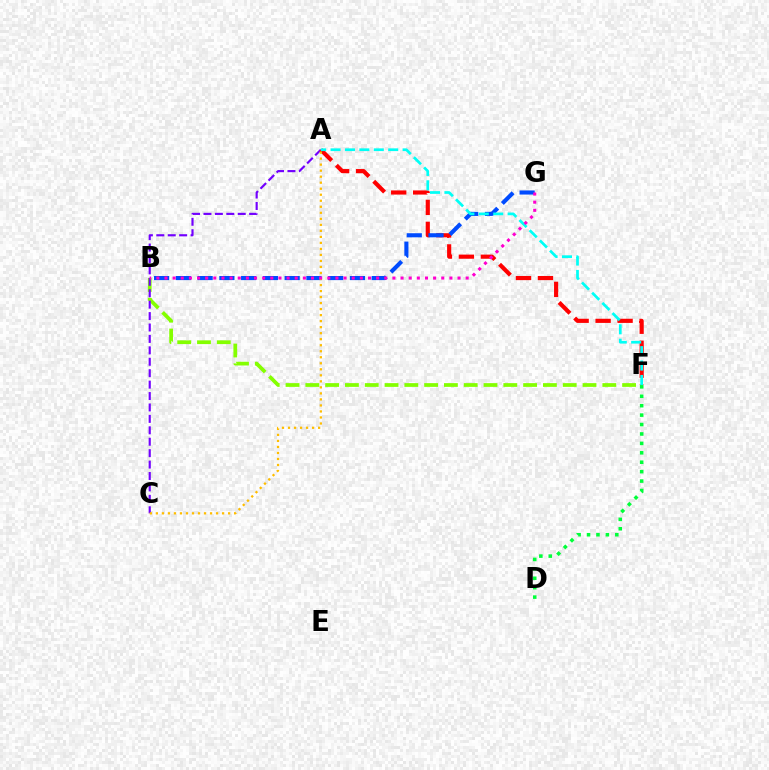{('B', 'F'): [{'color': '#84ff00', 'line_style': 'dashed', 'thickness': 2.69}], ('A', 'C'): [{'color': '#7200ff', 'line_style': 'dashed', 'thickness': 1.55}, {'color': '#ffbd00', 'line_style': 'dotted', 'thickness': 1.64}], ('D', 'F'): [{'color': '#00ff39', 'line_style': 'dotted', 'thickness': 2.56}], ('A', 'F'): [{'color': '#ff0000', 'line_style': 'dashed', 'thickness': 2.99}, {'color': '#00fff6', 'line_style': 'dashed', 'thickness': 1.96}], ('B', 'G'): [{'color': '#004bff', 'line_style': 'dashed', 'thickness': 2.96}, {'color': '#ff00cf', 'line_style': 'dotted', 'thickness': 2.21}]}